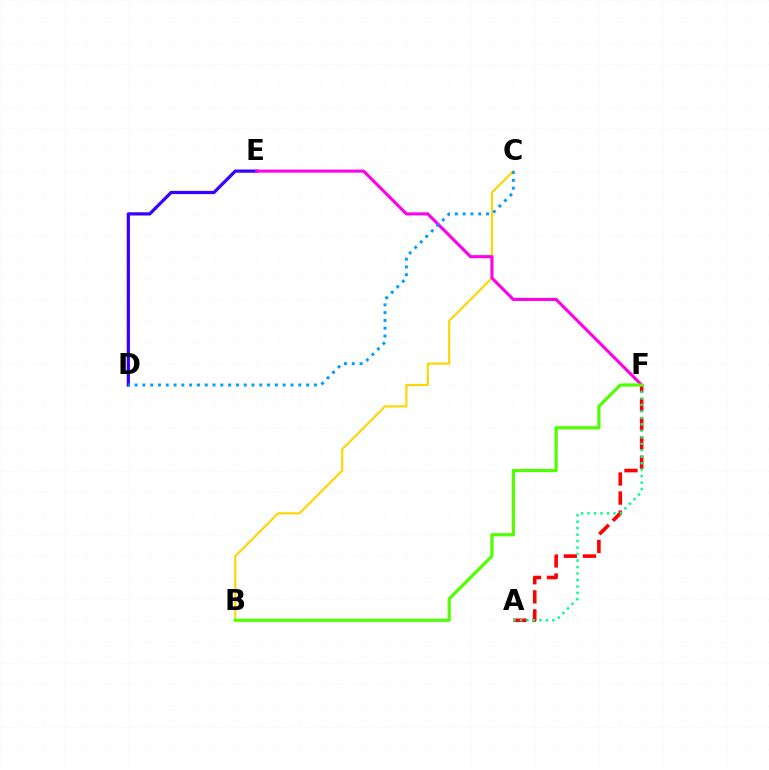{('A', 'F'): [{'color': '#ff0000', 'line_style': 'dashed', 'thickness': 2.59}, {'color': '#00ff86', 'line_style': 'dotted', 'thickness': 1.76}], ('B', 'C'): [{'color': '#ffd500', 'line_style': 'solid', 'thickness': 1.53}], ('D', 'E'): [{'color': '#3700ff', 'line_style': 'solid', 'thickness': 2.33}], ('E', 'F'): [{'color': '#ff00ed', 'line_style': 'solid', 'thickness': 2.22}], ('B', 'F'): [{'color': '#4fff00', 'line_style': 'solid', 'thickness': 2.28}], ('C', 'D'): [{'color': '#009eff', 'line_style': 'dotted', 'thickness': 2.12}]}